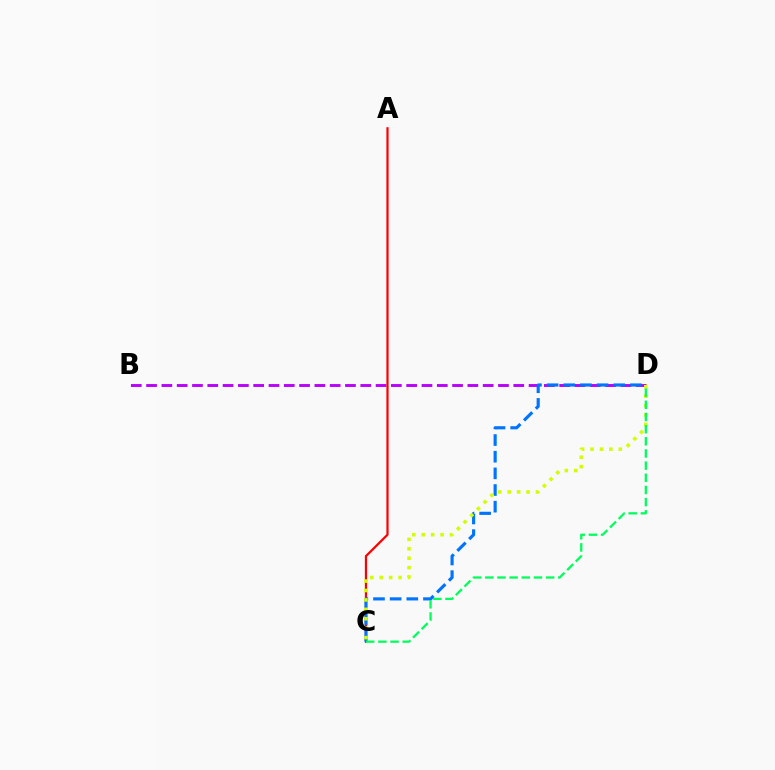{('B', 'D'): [{'color': '#b900ff', 'line_style': 'dashed', 'thickness': 2.08}], ('A', 'C'): [{'color': '#ff0000', 'line_style': 'solid', 'thickness': 1.61}], ('C', 'D'): [{'color': '#0074ff', 'line_style': 'dashed', 'thickness': 2.26}, {'color': '#d1ff00', 'line_style': 'dotted', 'thickness': 2.56}, {'color': '#00ff5c', 'line_style': 'dashed', 'thickness': 1.65}]}